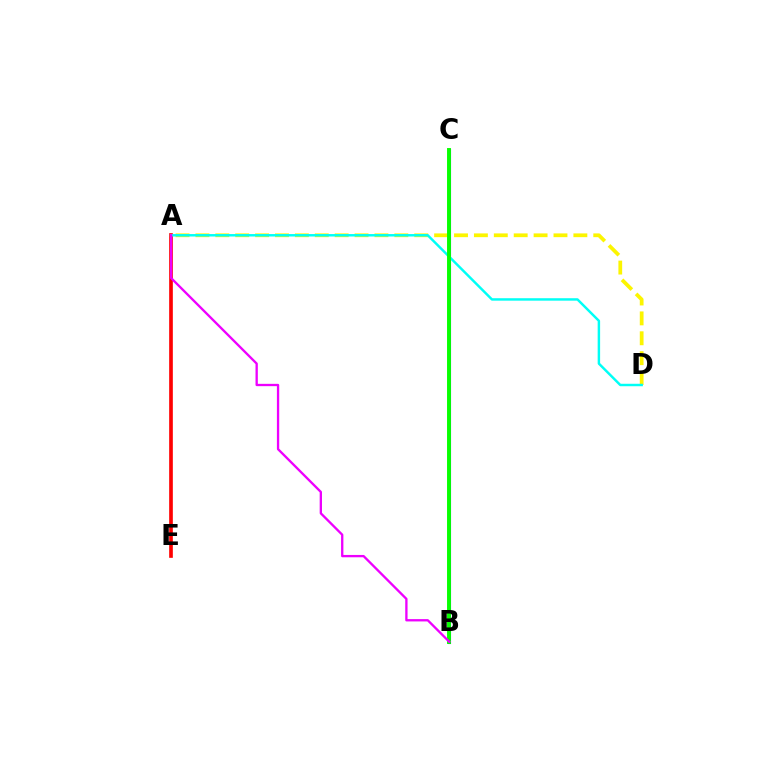{('B', 'C'): [{'color': '#0010ff', 'line_style': 'solid', 'thickness': 2.21}, {'color': '#08ff00', 'line_style': 'solid', 'thickness': 2.82}], ('A', 'E'): [{'color': '#ff0000', 'line_style': 'solid', 'thickness': 2.64}], ('A', 'D'): [{'color': '#fcf500', 'line_style': 'dashed', 'thickness': 2.7}, {'color': '#00fff6', 'line_style': 'solid', 'thickness': 1.77}], ('A', 'B'): [{'color': '#ee00ff', 'line_style': 'solid', 'thickness': 1.67}]}